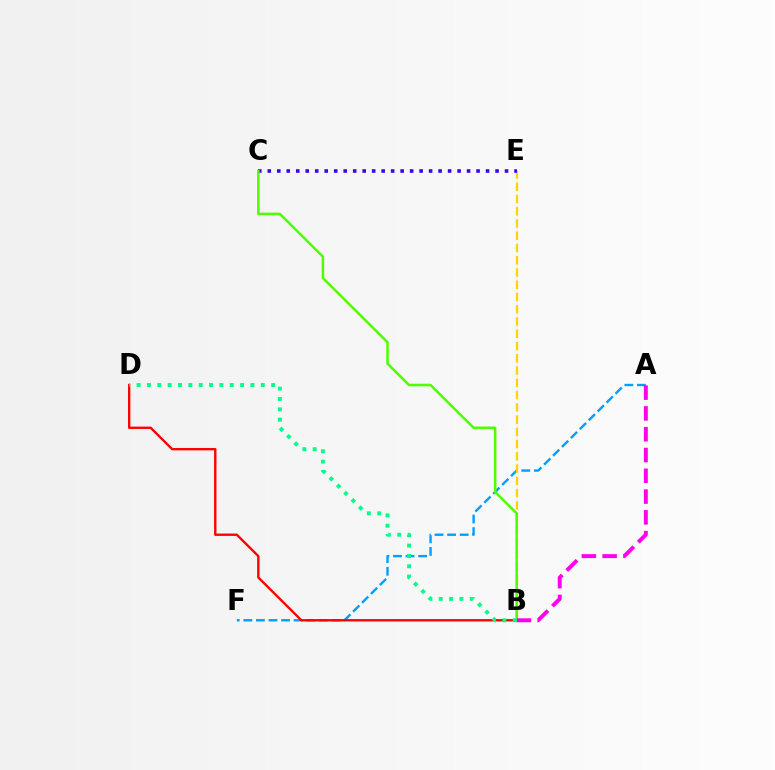{('A', 'F'): [{'color': '#009eff', 'line_style': 'dashed', 'thickness': 1.71}], ('B', 'D'): [{'color': '#ff0000', 'line_style': 'solid', 'thickness': 1.7}, {'color': '#00ff86', 'line_style': 'dotted', 'thickness': 2.81}], ('B', 'E'): [{'color': '#ffd500', 'line_style': 'dashed', 'thickness': 1.67}], ('C', 'E'): [{'color': '#3700ff', 'line_style': 'dotted', 'thickness': 2.58}], ('B', 'C'): [{'color': '#4fff00', 'line_style': 'solid', 'thickness': 1.83}], ('A', 'B'): [{'color': '#ff00ed', 'line_style': 'dashed', 'thickness': 2.82}]}